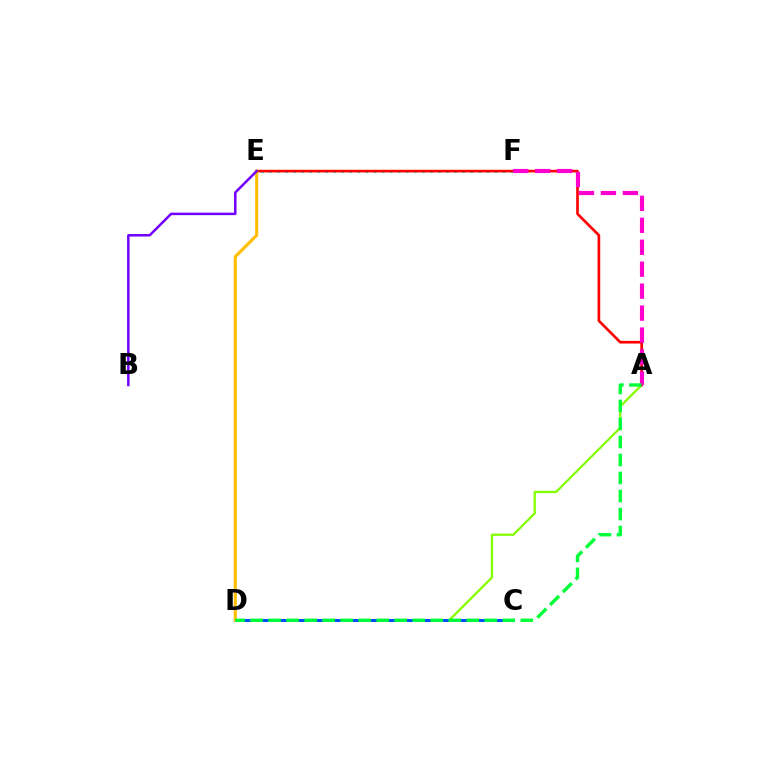{('A', 'D'): [{'color': '#84ff00', 'line_style': 'solid', 'thickness': 1.63}, {'color': '#00ff39', 'line_style': 'dashed', 'thickness': 2.45}], ('E', 'F'): [{'color': '#00fff6', 'line_style': 'dotted', 'thickness': 2.19}], ('A', 'E'): [{'color': '#ff0000', 'line_style': 'solid', 'thickness': 1.92}], ('C', 'D'): [{'color': '#004bff', 'line_style': 'solid', 'thickness': 2.11}], ('D', 'E'): [{'color': '#ffbd00', 'line_style': 'solid', 'thickness': 2.2}], ('A', 'F'): [{'color': '#ff00cf', 'line_style': 'dashed', 'thickness': 2.98}], ('B', 'E'): [{'color': '#7200ff', 'line_style': 'solid', 'thickness': 1.8}]}